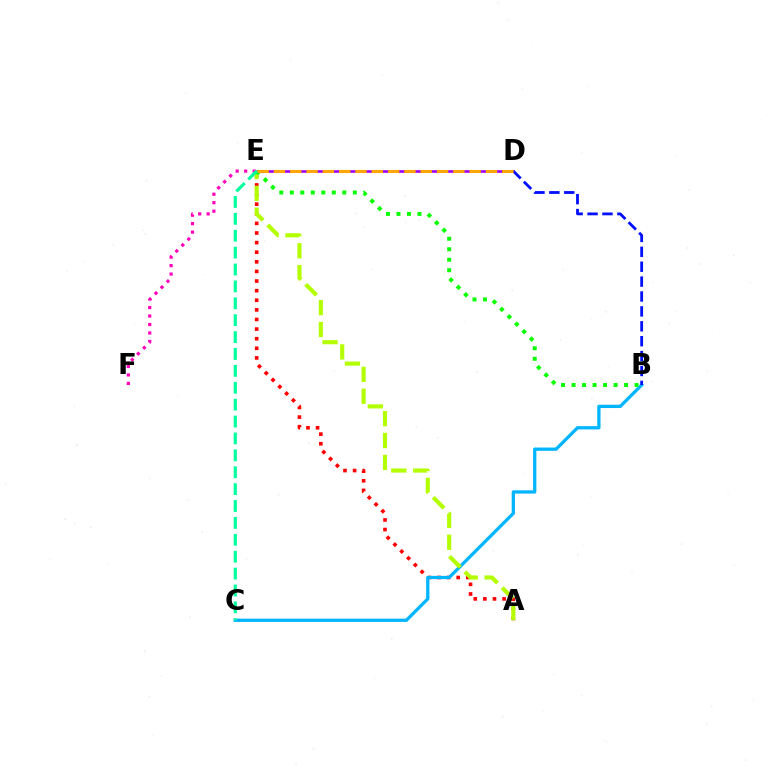{('E', 'F'): [{'color': '#ff00bd', 'line_style': 'dotted', 'thickness': 2.3}], ('A', 'E'): [{'color': '#ff0000', 'line_style': 'dotted', 'thickness': 2.61}, {'color': '#b3ff00', 'line_style': 'dashed', 'thickness': 2.98}], ('D', 'E'): [{'color': '#9b00ff', 'line_style': 'solid', 'thickness': 1.88}, {'color': '#ffa500', 'line_style': 'dashed', 'thickness': 2.22}], ('B', 'C'): [{'color': '#00b5ff', 'line_style': 'solid', 'thickness': 2.36}], ('B', 'D'): [{'color': '#0010ff', 'line_style': 'dashed', 'thickness': 2.02}], ('B', 'E'): [{'color': '#08ff00', 'line_style': 'dotted', 'thickness': 2.85}], ('C', 'E'): [{'color': '#00ff9d', 'line_style': 'dashed', 'thickness': 2.29}]}